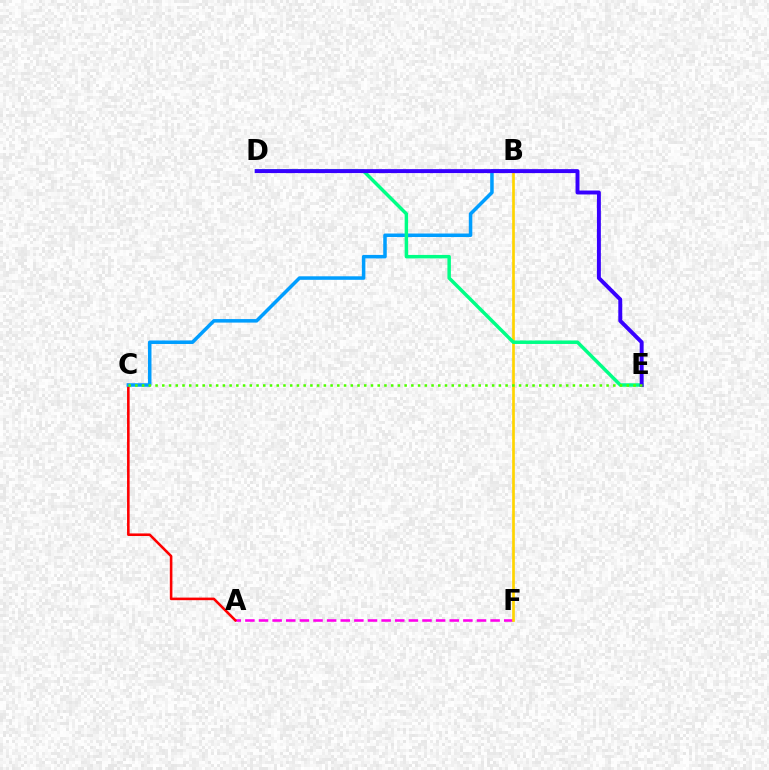{('A', 'F'): [{'color': '#ff00ed', 'line_style': 'dashed', 'thickness': 1.85}], ('A', 'C'): [{'color': '#ff0000', 'line_style': 'solid', 'thickness': 1.86}], ('B', 'C'): [{'color': '#009eff', 'line_style': 'solid', 'thickness': 2.53}], ('B', 'F'): [{'color': '#ffd500', 'line_style': 'solid', 'thickness': 1.93}], ('D', 'E'): [{'color': '#00ff86', 'line_style': 'solid', 'thickness': 2.5}, {'color': '#3700ff', 'line_style': 'solid', 'thickness': 2.84}], ('C', 'E'): [{'color': '#4fff00', 'line_style': 'dotted', 'thickness': 1.83}]}